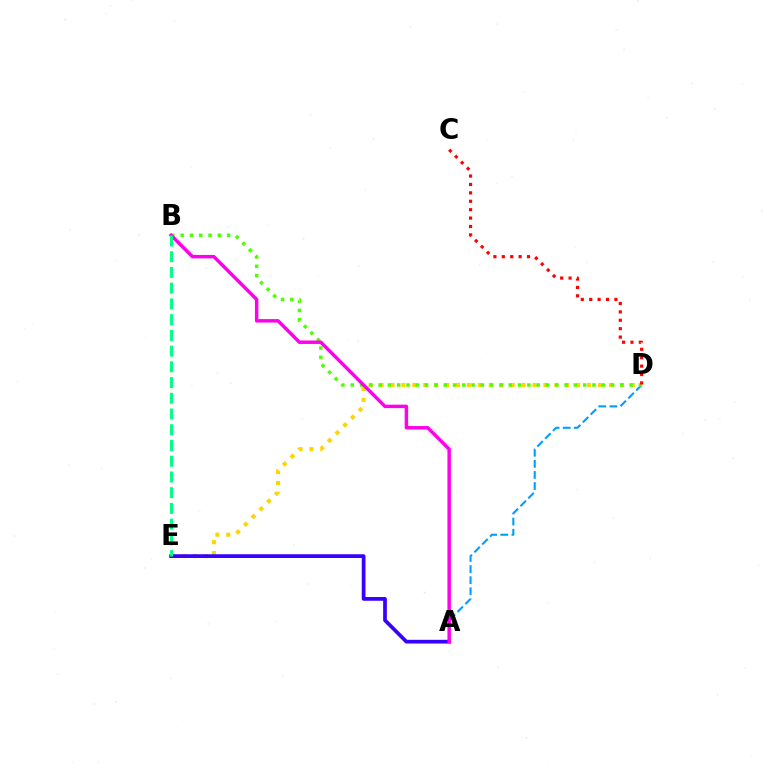{('D', 'E'): [{'color': '#ffd500', 'line_style': 'dotted', 'thickness': 2.97}], ('A', 'D'): [{'color': '#009eff', 'line_style': 'dashed', 'thickness': 1.51}], ('B', 'D'): [{'color': '#4fff00', 'line_style': 'dotted', 'thickness': 2.53}], ('A', 'E'): [{'color': '#3700ff', 'line_style': 'solid', 'thickness': 2.68}], ('A', 'B'): [{'color': '#ff00ed', 'line_style': 'solid', 'thickness': 2.49}], ('C', 'D'): [{'color': '#ff0000', 'line_style': 'dotted', 'thickness': 2.28}], ('B', 'E'): [{'color': '#00ff86', 'line_style': 'dashed', 'thickness': 2.14}]}